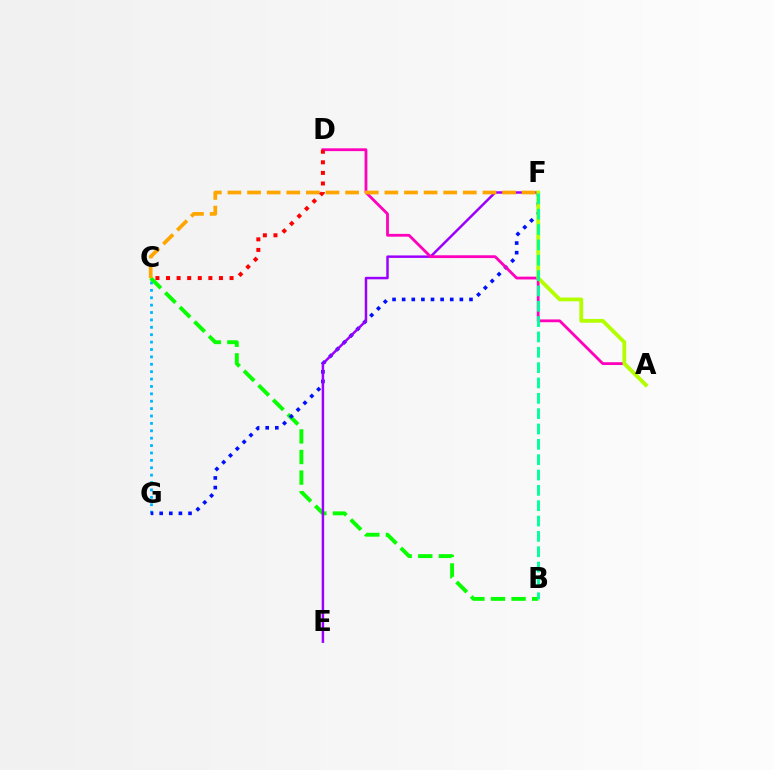{('C', 'G'): [{'color': '#00b5ff', 'line_style': 'dotted', 'thickness': 2.01}], ('B', 'C'): [{'color': '#08ff00', 'line_style': 'dashed', 'thickness': 2.8}], ('F', 'G'): [{'color': '#0010ff', 'line_style': 'dotted', 'thickness': 2.61}], ('E', 'F'): [{'color': '#9b00ff', 'line_style': 'solid', 'thickness': 1.79}], ('A', 'D'): [{'color': '#ff00bd', 'line_style': 'solid', 'thickness': 2.02}], ('A', 'F'): [{'color': '#b3ff00', 'line_style': 'solid', 'thickness': 2.74}], ('C', 'F'): [{'color': '#ffa500', 'line_style': 'dashed', 'thickness': 2.66}], ('B', 'F'): [{'color': '#00ff9d', 'line_style': 'dashed', 'thickness': 2.08}], ('C', 'D'): [{'color': '#ff0000', 'line_style': 'dotted', 'thickness': 2.88}]}